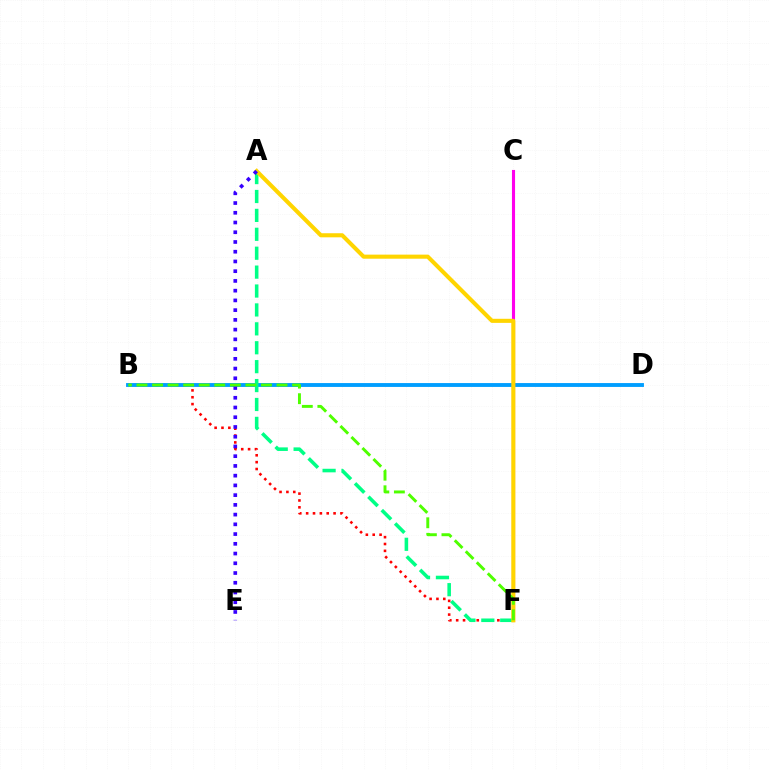{('B', 'F'): [{'color': '#ff0000', 'line_style': 'dotted', 'thickness': 1.86}, {'color': '#4fff00', 'line_style': 'dashed', 'thickness': 2.11}], ('B', 'D'): [{'color': '#009eff', 'line_style': 'solid', 'thickness': 2.78}], ('C', 'F'): [{'color': '#ff00ed', 'line_style': 'solid', 'thickness': 2.24}], ('A', 'F'): [{'color': '#00ff86', 'line_style': 'dashed', 'thickness': 2.57}, {'color': '#ffd500', 'line_style': 'solid', 'thickness': 2.94}], ('A', 'E'): [{'color': '#3700ff', 'line_style': 'dotted', 'thickness': 2.65}]}